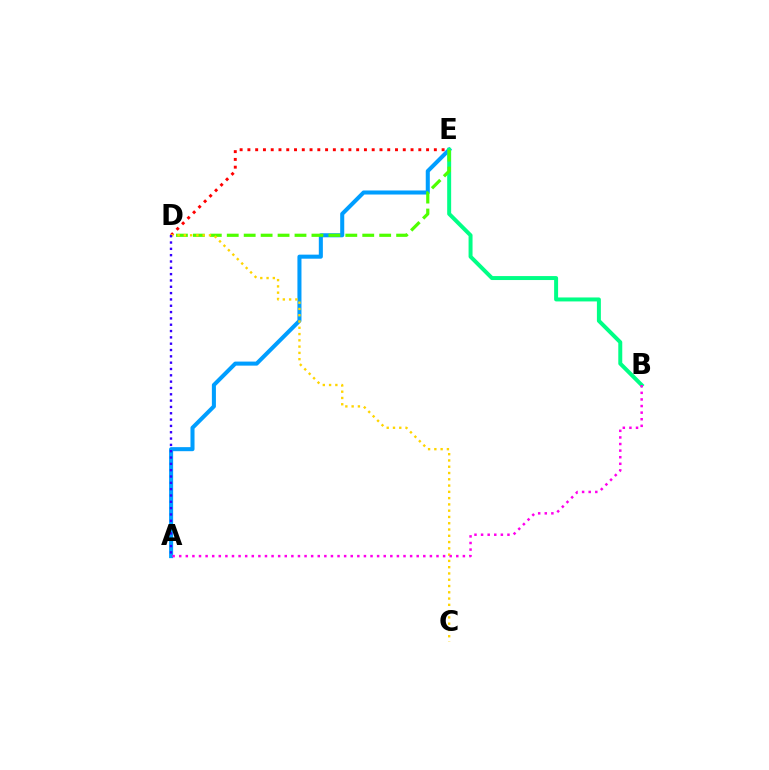{('A', 'E'): [{'color': '#009eff', 'line_style': 'solid', 'thickness': 2.91}], ('D', 'E'): [{'color': '#ff0000', 'line_style': 'dotted', 'thickness': 2.11}, {'color': '#4fff00', 'line_style': 'dashed', 'thickness': 2.3}], ('B', 'E'): [{'color': '#00ff86', 'line_style': 'solid', 'thickness': 2.86}], ('C', 'D'): [{'color': '#ffd500', 'line_style': 'dotted', 'thickness': 1.71}], ('A', 'D'): [{'color': '#3700ff', 'line_style': 'dotted', 'thickness': 1.72}], ('A', 'B'): [{'color': '#ff00ed', 'line_style': 'dotted', 'thickness': 1.79}]}